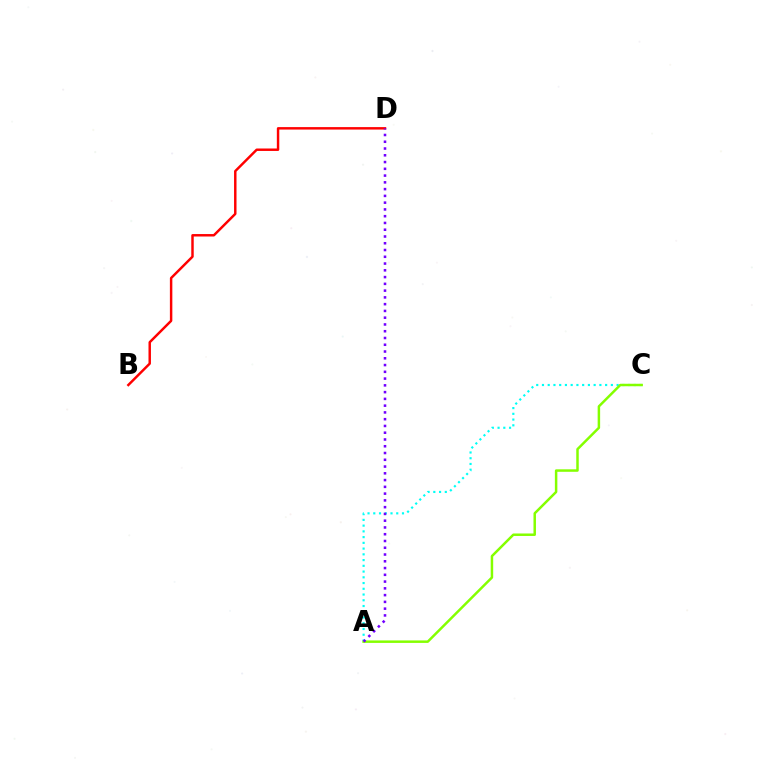{('A', 'C'): [{'color': '#00fff6', 'line_style': 'dotted', 'thickness': 1.56}, {'color': '#84ff00', 'line_style': 'solid', 'thickness': 1.79}], ('B', 'D'): [{'color': '#ff0000', 'line_style': 'solid', 'thickness': 1.77}], ('A', 'D'): [{'color': '#7200ff', 'line_style': 'dotted', 'thickness': 1.84}]}